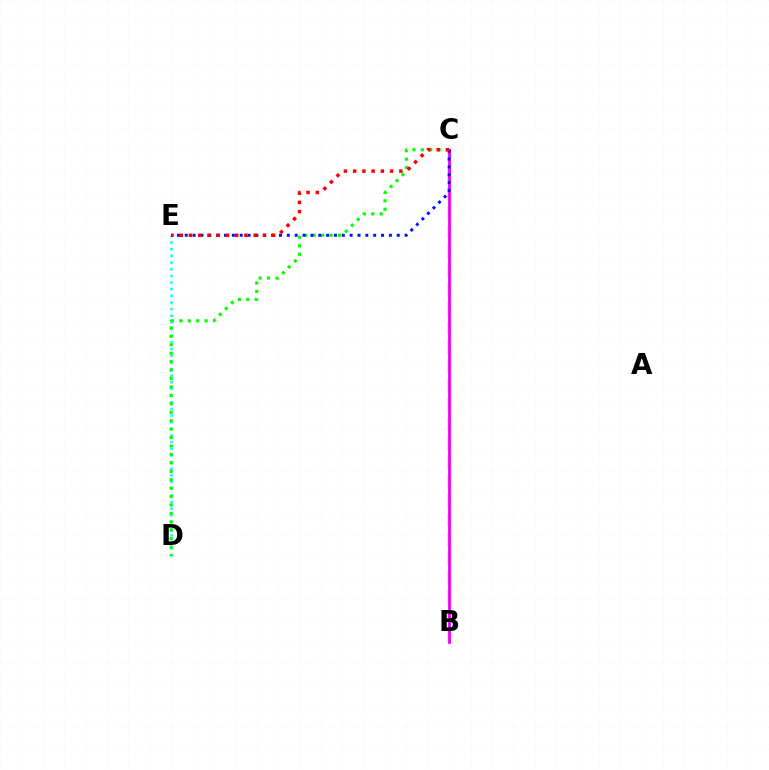{('B', 'C'): [{'color': '#fcf500', 'line_style': 'dashed', 'thickness': 2.61}, {'color': '#ee00ff', 'line_style': 'solid', 'thickness': 2.0}], ('D', 'E'): [{'color': '#00fff6', 'line_style': 'dotted', 'thickness': 1.81}], ('C', 'D'): [{'color': '#08ff00', 'line_style': 'dotted', 'thickness': 2.29}], ('C', 'E'): [{'color': '#0010ff', 'line_style': 'dotted', 'thickness': 2.13}, {'color': '#ff0000', 'line_style': 'dotted', 'thickness': 2.51}]}